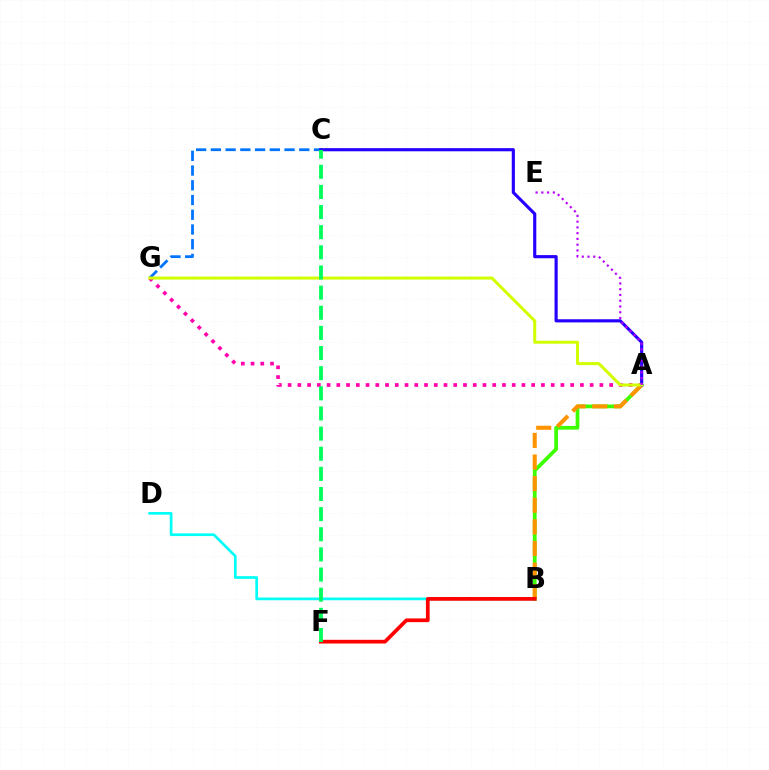{('A', 'G'): [{'color': '#ff00ac', 'line_style': 'dotted', 'thickness': 2.65}, {'color': '#d1ff00', 'line_style': 'solid', 'thickness': 2.17}], ('A', 'B'): [{'color': '#3dff00', 'line_style': 'solid', 'thickness': 2.69}, {'color': '#ff9400', 'line_style': 'dashed', 'thickness': 2.94}], ('C', 'G'): [{'color': '#0074ff', 'line_style': 'dashed', 'thickness': 2.0}], ('B', 'D'): [{'color': '#00fff6', 'line_style': 'solid', 'thickness': 1.94}], ('B', 'F'): [{'color': '#ff0000', 'line_style': 'solid', 'thickness': 2.67}], ('A', 'C'): [{'color': '#2500ff', 'line_style': 'solid', 'thickness': 2.26}], ('A', 'E'): [{'color': '#b900ff', 'line_style': 'dotted', 'thickness': 1.56}], ('C', 'F'): [{'color': '#00ff5c', 'line_style': 'dashed', 'thickness': 2.74}]}